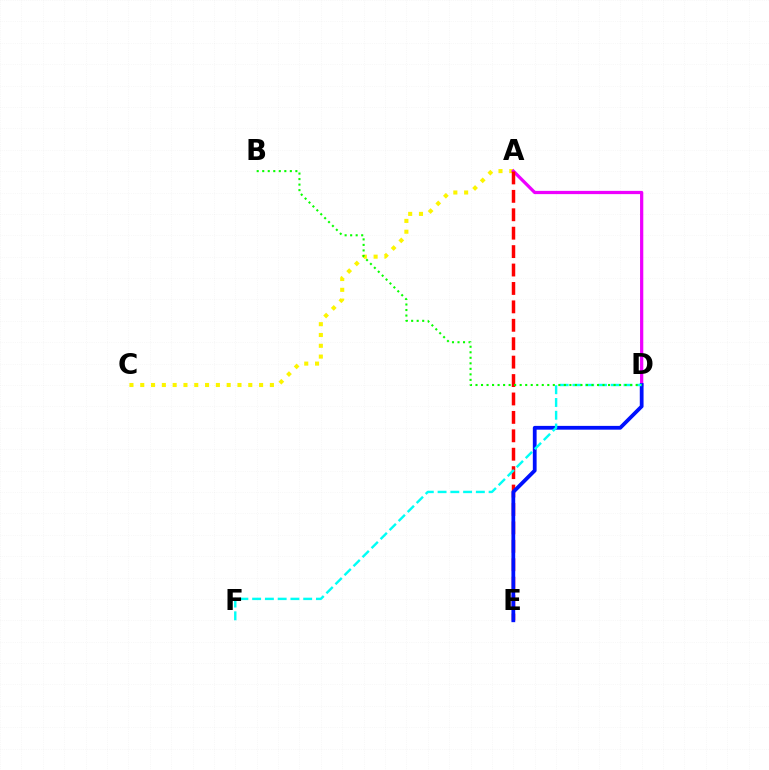{('A', 'C'): [{'color': '#fcf500', 'line_style': 'dotted', 'thickness': 2.94}], ('A', 'D'): [{'color': '#ee00ff', 'line_style': 'solid', 'thickness': 2.33}], ('A', 'E'): [{'color': '#ff0000', 'line_style': 'dashed', 'thickness': 2.5}], ('D', 'E'): [{'color': '#0010ff', 'line_style': 'solid', 'thickness': 2.72}], ('D', 'F'): [{'color': '#00fff6', 'line_style': 'dashed', 'thickness': 1.73}], ('B', 'D'): [{'color': '#08ff00', 'line_style': 'dotted', 'thickness': 1.5}]}